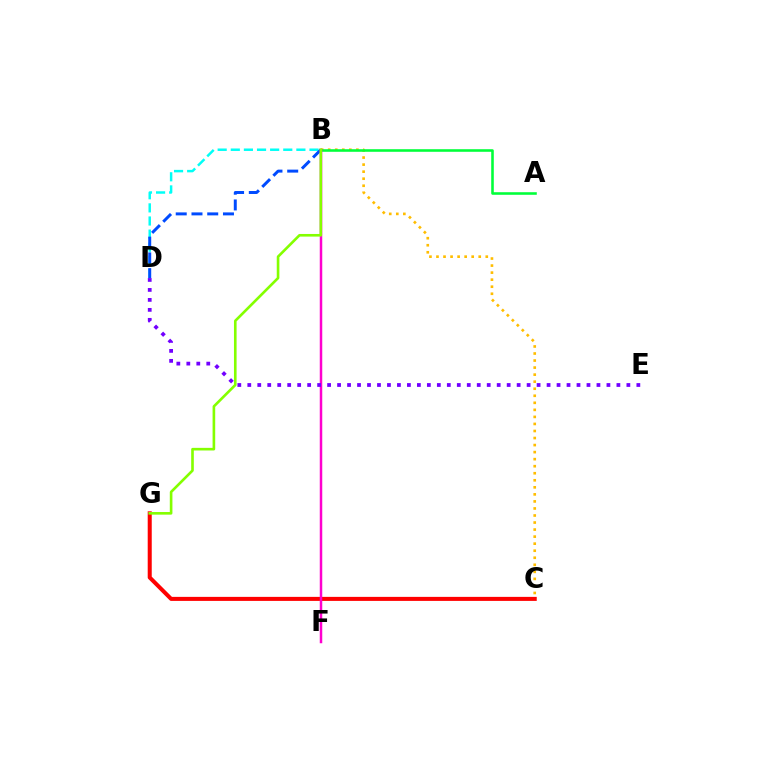{('B', 'D'): [{'color': '#00fff6', 'line_style': 'dashed', 'thickness': 1.78}, {'color': '#004bff', 'line_style': 'dashed', 'thickness': 2.14}], ('B', 'C'): [{'color': '#ffbd00', 'line_style': 'dotted', 'thickness': 1.91}], ('A', 'B'): [{'color': '#00ff39', 'line_style': 'solid', 'thickness': 1.86}], ('C', 'G'): [{'color': '#ff0000', 'line_style': 'solid', 'thickness': 2.9}], ('B', 'F'): [{'color': '#ff00cf', 'line_style': 'solid', 'thickness': 1.79}], ('B', 'G'): [{'color': '#84ff00', 'line_style': 'solid', 'thickness': 1.89}], ('D', 'E'): [{'color': '#7200ff', 'line_style': 'dotted', 'thickness': 2.71}]}